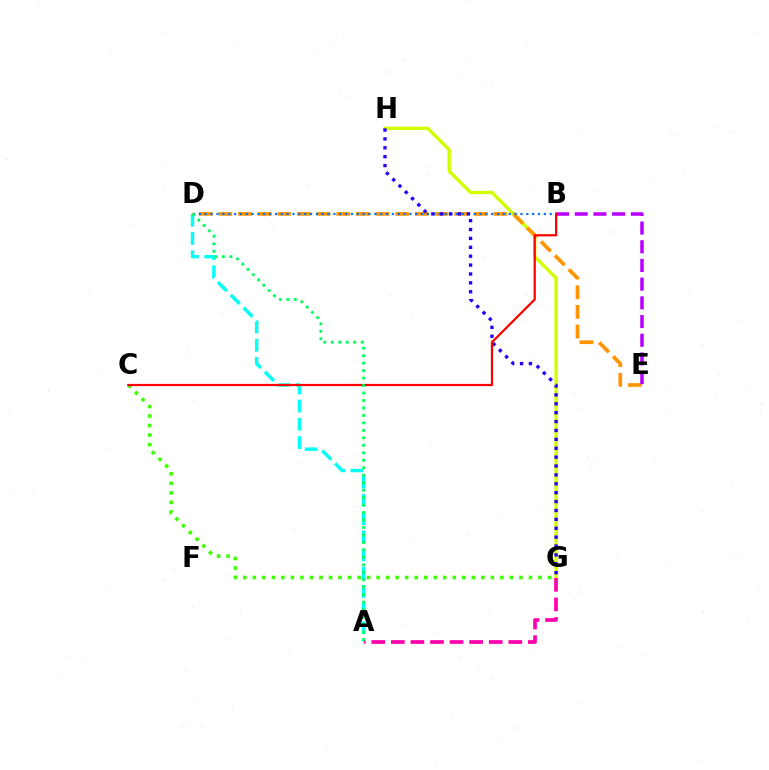{('G', 'H'): [{'color': '#d1ff00', 'line_style': 'solid', 'thickness': 2.45}, {'color': '#2500ff', 'line_style': 'dotted', 'thickness': 2.42}], ('D', 'E'): [{'color': '#ff9400', 'line_style': 'dashed', 'thickness': 2.67}], ('B', 'E'): [{'color': '#b900ff', 'line_style': 'dashed', 'thickness': 2.54}], ('B', 'D'): [{'color': '#0074ff', 'line_style': 'dotted', 'thickness': 1.59}], ('A', 'D'): [{'color': '#00fff6', 'line_style': 'dashed', 'thickness': 2.48}, {'color': '#00ff5c', 'line_style': 'dotted', 'thickness': 2.03}], ('C', 'G'): [{'color': '#3dff00', 'line_style': 'dotted', 'thickness': 2.59}], ('B', 'C'): [{'color': '#ff0000', 'line_style': 'solid', 'thickness': 1.6}], ('A', 'G'): [{'color': '#ff00ac', 'line_style': 'dashed', 'thickness': 2.66}]}